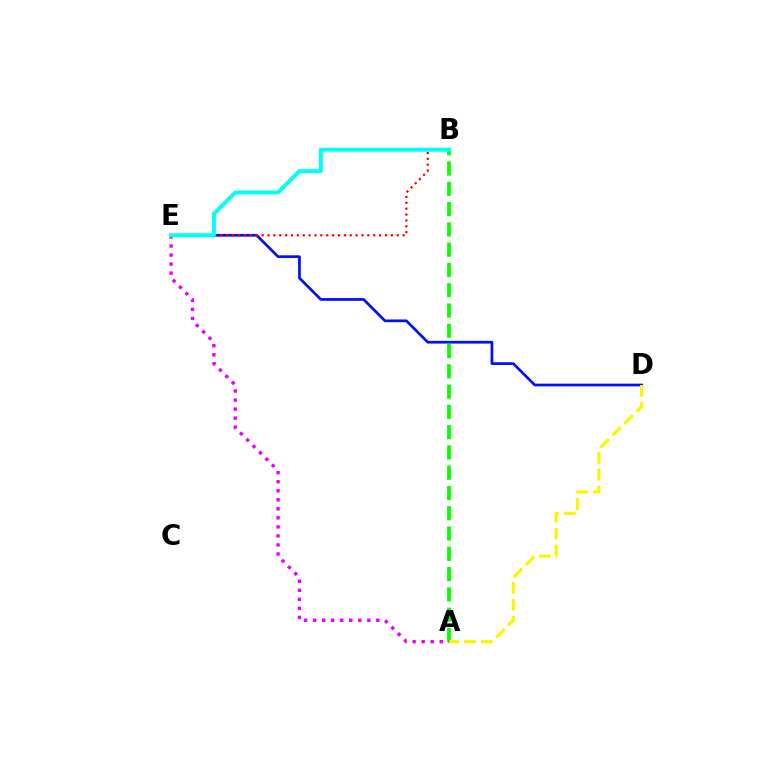{('D', 'E'): [{'color': '#0010ff', 'line_style': 'solid', 'thickness': 1.97}], ('A', 'B'): [{'color': '#08ff00', 'line_style': 'dashed', 'thickness': 2.75}], ('A', 'D'): [{'color': '#fcf500', 'line_style': 'dashed', 'thickness': 2.3}], ('A', 'E'): [{'color': '#ee00ff', 'line_style': 'dotted', 'thickness': 2.45}], ('B', 'E'): [{'color': '#ff0000', 'line_style': 'dotted', 'thickness': 1.6}, {'color': '#00fff6', 'line_style': 'solid', 'thickness': 2.86}]}